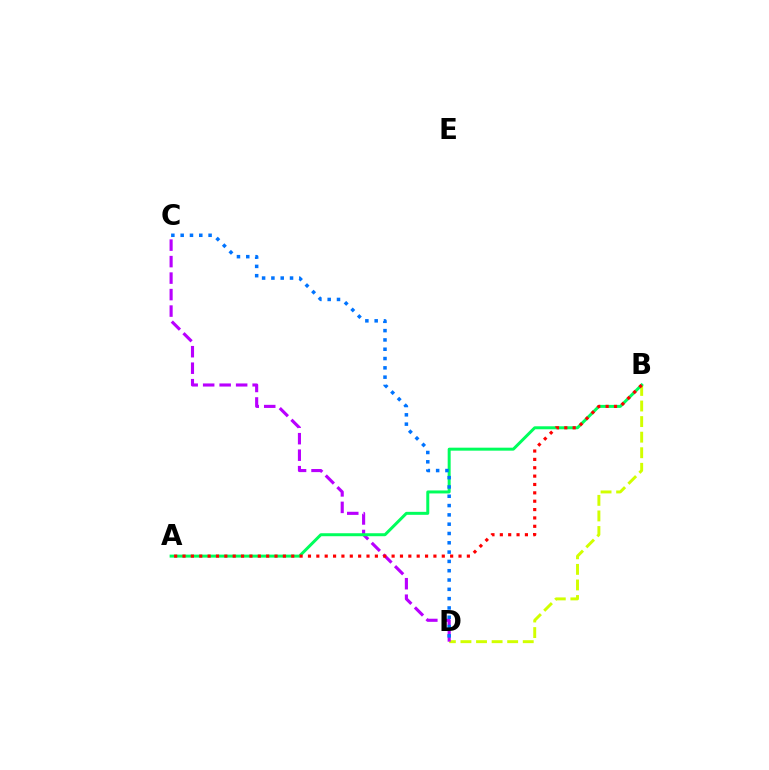{('B', 'D'): [{'color': '#d1ff00', 'line_style': 'dashed', 'thickness': 2.12}], ('C', 'D'): [{'color': '#b900ff', 'line_style': 'dashed', 'thickness': 2.24}, {'color': '#0074ff', 'line_style': 'dotted', 'thickness': 2.53}], ('A', 'B'): [{'color': '#00ff5c', 'line_style': 'solid', 'thickness': 2.15}, {'color': '#ff0000', 'line_style': 'dotted', 'thickness': 2.27}]}